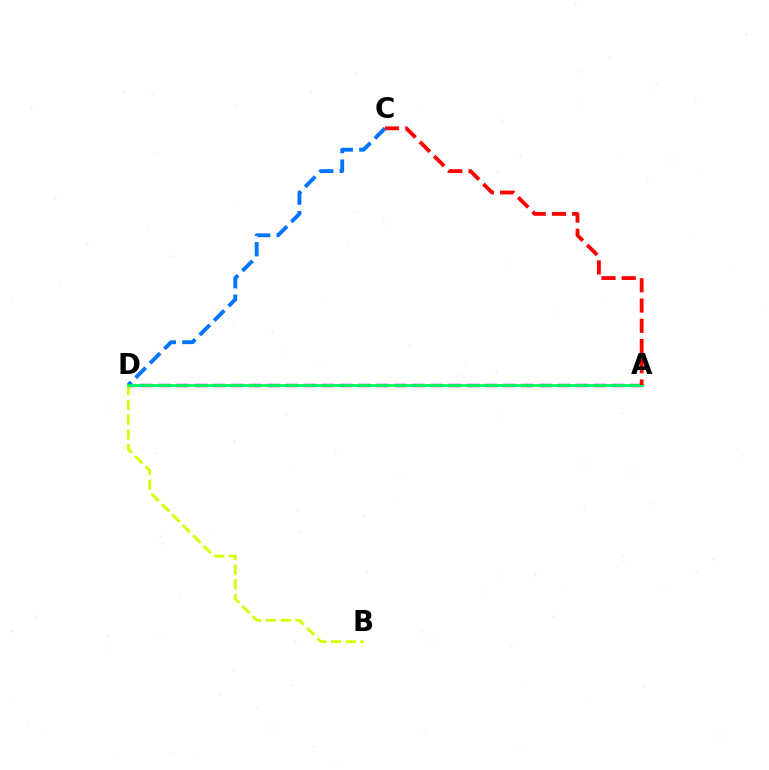{('A', 'D'): [{'color': '#b900ff', 'line_style': 'dashed', 'thickness': 2.46}, {'color': '#00ff5c', 'line_style': 'solid', 'thickness': 2.04}], ('C', 'D'): [{'color': '#0074ff', 'line_style': 'dashed', 'thickness': 2.78}], ('B', 'D'): [{'color': '#d1ff00', 'line_style': 'dashed', 'thickness': 2.01}], ('A', 'C'): [{'color': '#ff0000', 'line_style': 'dashed', 'thickness': 2.75}]}